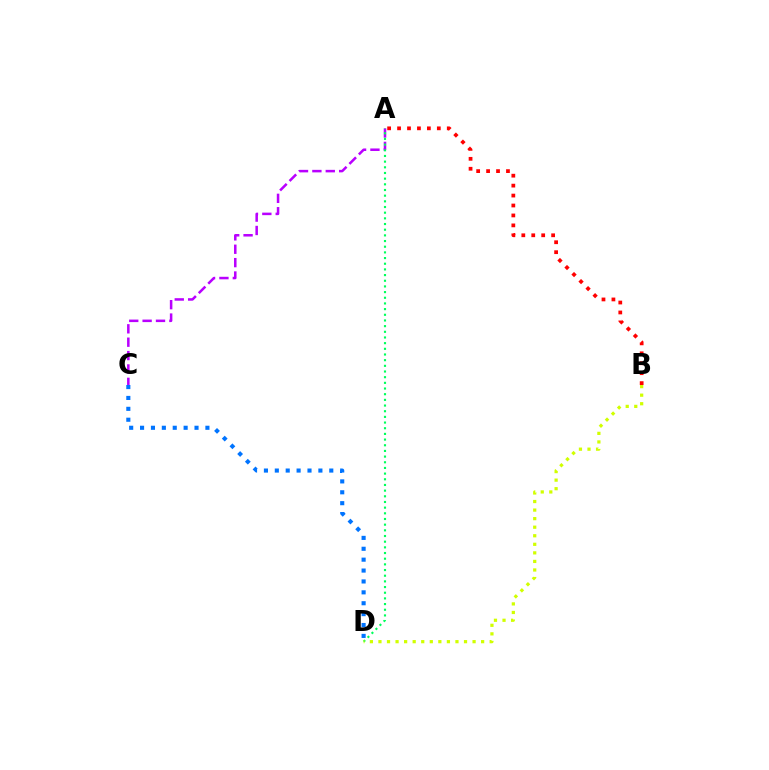{('A', 'C'): [{'color': '#b900ff', 'line_style': 'dashed', 'thickness': 1.82}], ('A', 'B'): [{'color': '#ff0000', 'line_style': 'dotted', 'thickness': 2.7}], ('A', 'D'): [{'color': '#00ff5c', 'line_style': 'dotted', 'thickness': 1.54}], ('B', 'D'): [{'color': '#d1ff00', 'line_style': 'dotted', 'thickness': 2.32}], ('C', 'D'): [{'color': '#0074ff', 'line_style': 'dotted', 'thickness': 2.96}]}